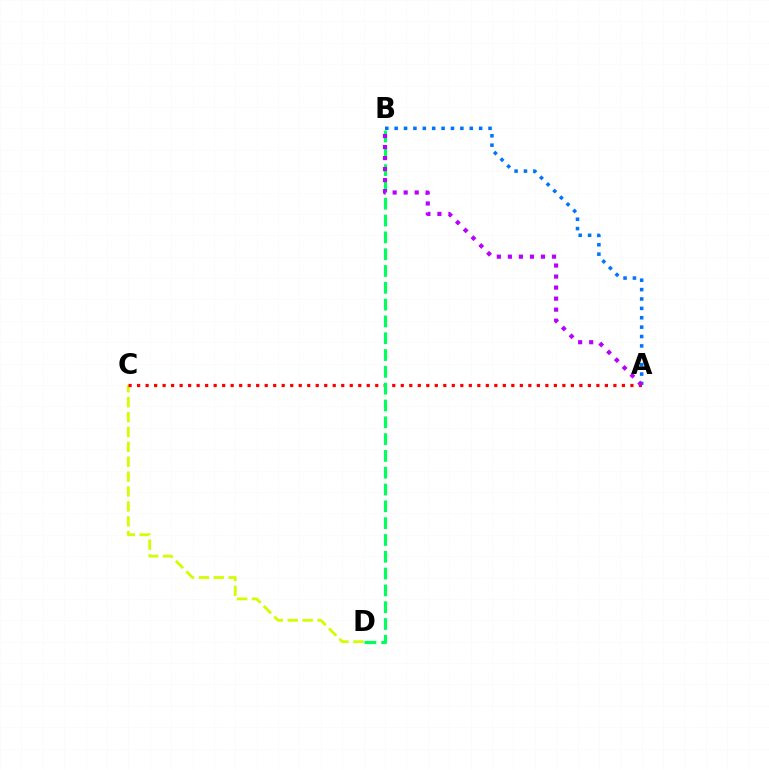{('C', 'D'): [{'color': '#d1ff00', 'line_style': 'dashed', 'thickness': 2.02}], ('A', 'C'): [{'color': '#ff0000', 'line_style': 'dotted', 'thickness': 2.31}], ('A', 'B'): [{'color': '#0074ff', 'line_style': 'dotted', 'thickness': 2.55}, {'color': '#b900ff', 'line_style': 'dotted', 'thickness': 2.99}], ('B', 'D'): [{'color': '#00ff5c', 'line_style': 'dashed', 'thickness': 2.28}]}